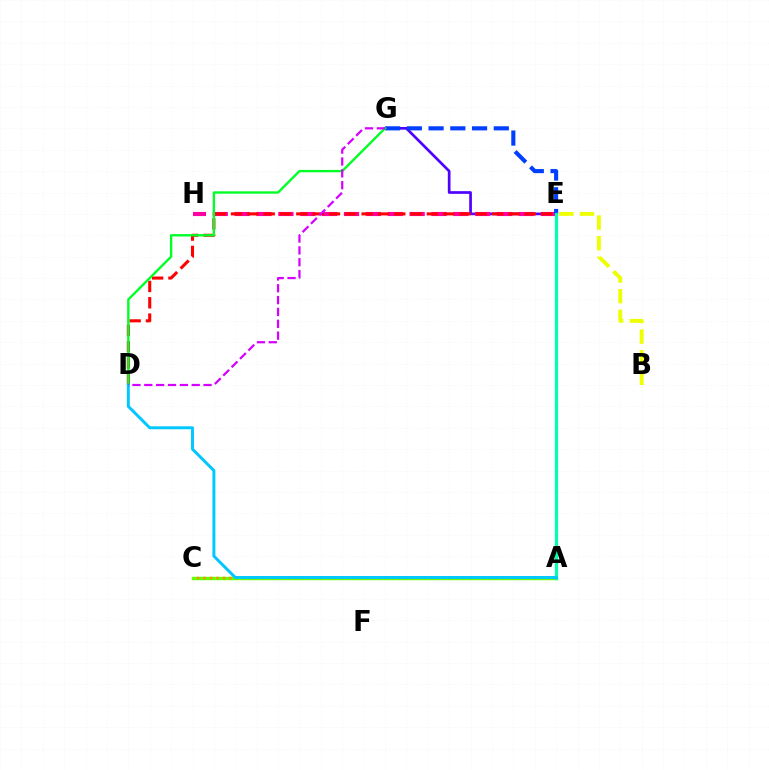{('B', 'E'): [{'color': '#eeff00', 'line_style': 'dashed', 'thickness': 2.8}], ('E', 'G'): [{'color': '#4f00ff', 'line_style': 'solid', 'thickness': 1.93}, {'color': '#003fff', 'line_style': 'dashed', 'thickness': 2.95}], ('A', 'C'): [{'color': '#66ff00', 'line_style': 'solid', 'thickness': 2.45}, {'color': '#ff8800', 'line_style': 'dotted', 'thickness': 1.76}], ('E', 'H'): [{'color': '#ff00a0', 'line_style': 'dashed', 'thickness': 2.97}], ('D', 'E'): [{'color': '#ff0000', 'line_style': 'dashed', 'thickness': 2.22}], ('A', 'E'): [{'color': '#00ffaf', 'line_style': 'solid', 'thickness': 2.32}], ('D', 'G'): [{'color': '#00ff27', 'line_style': 'solid', 'thickness': 1.7}, {'color': '#d600ff', 'line_style': 'dashed', 'thickness': 1.61}], ('A', 'D'): [{'color': '#00c7ff', 'line_style': 'solid', 'thickness': 2.13}]}